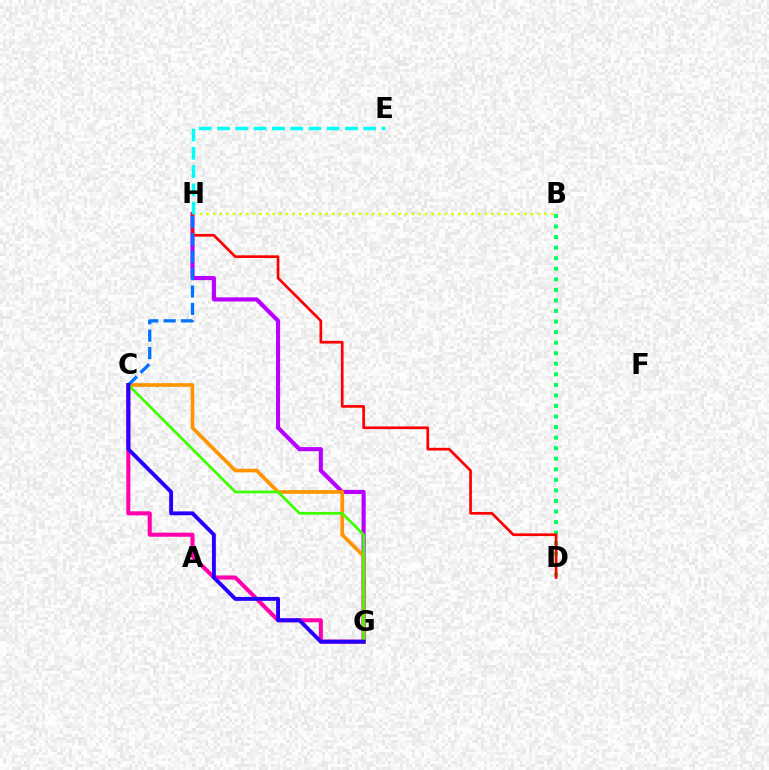{('B', 'H'): [{'color': '#d1ff00', 'line_style': 'dotted', 'thickness': 1.8}], ('C', 'G'): [{'color': '#ff00ac', 'line_style': 'solid', 'thickness': 2.91}, {'color': '#ff9400', 'line_style': 'solid', 'thickness': 2.64}, {'color': '#3dff00', 'line_style': 'solid', 'thickness': 1.97}, {'color': '#2500ff', 'line_style': 'solid', 'thickness': 2.8}], ('G', 'H'): [{'color': '#b900ff', 'line_style': 'solid', 'thickness': 2.98}], ('B', 'D'): [{'color': '#00ff5c', 'line_style': 'dotted', 'thickness': 2.87}], ('D', 'H'): [{'color': '#ff0000', 'line_style': 'solid', 'thickness': 1.94}], ('E', 'H'): [{'color': '#00fff6', 'line_style': 'dashed', 'thickness': 2.48}], ('C', 'H'): [{'color': '#0074ff', 'line_style': 'dashed', 'thickness': 2.36}]}